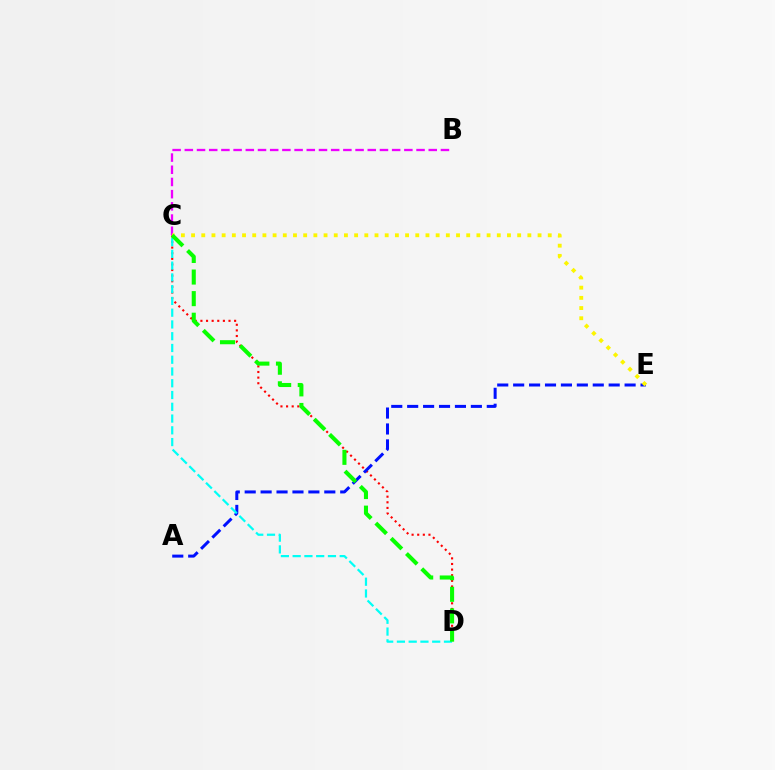{('C', 'D'): [{'color': '#ff0000', 'line_style': 'dotted', 'thickness': 1.53}, {'color': '#00fff6', 'line_style': 'dashed', 'thickness': 1.6}, {'color': '#08ff00', 'line_style': 'dashed', 'thickness': 2.93}], ('B', 'C'): [{'color': '#ee00ff', 'line_style': 'dashed', 'thickness': 1.66}], ('A', 'E'): [{'color': '#0010ff', 'line_style': 'dashed', 'thickness': 2.16}], ('C', 'E'): [{'color': '#fcf500', 'line_style': 'dotted', 'thickness': 2.77}]}